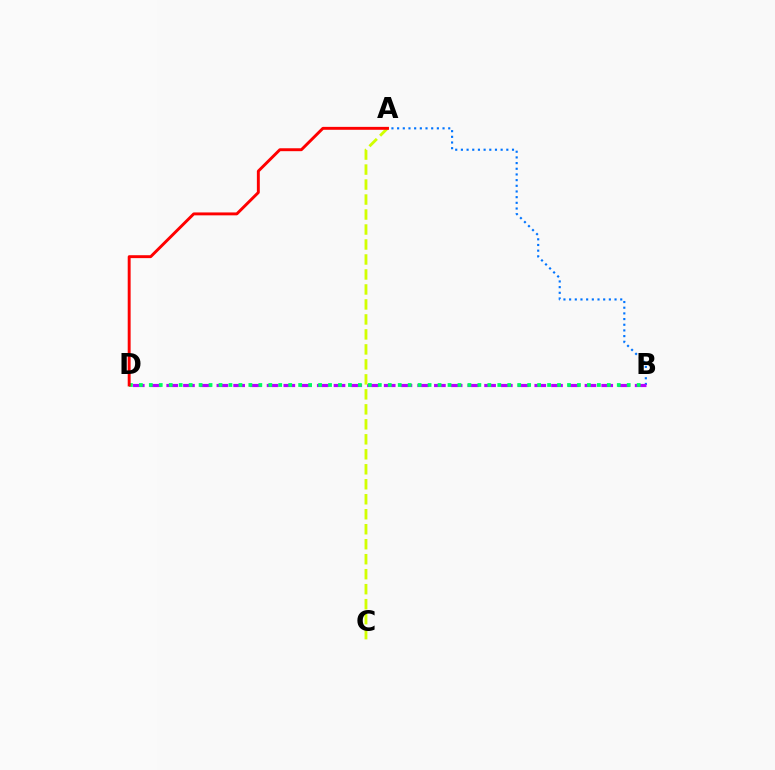{('A', 'B'): [{'color': '#0074ff', 'line_style': 'dotted', 'thickness': 1.54}], ('B', 'D'): [{'color': '#b900ff', 'line_style': 'dashed', 'thickness': 2.27}, {'color': '#00ff5c', 'line_style': 'dotted', 'thickness': 2.71}], ('A', 'C'): [{'color': '#d1ff00', 'line_style': 'dashed', 'thickness': 2.04}], ('A', 'D'): [{'color': '#ff0000', 'line_style': 'solid', 'thickness': 2.1}]}